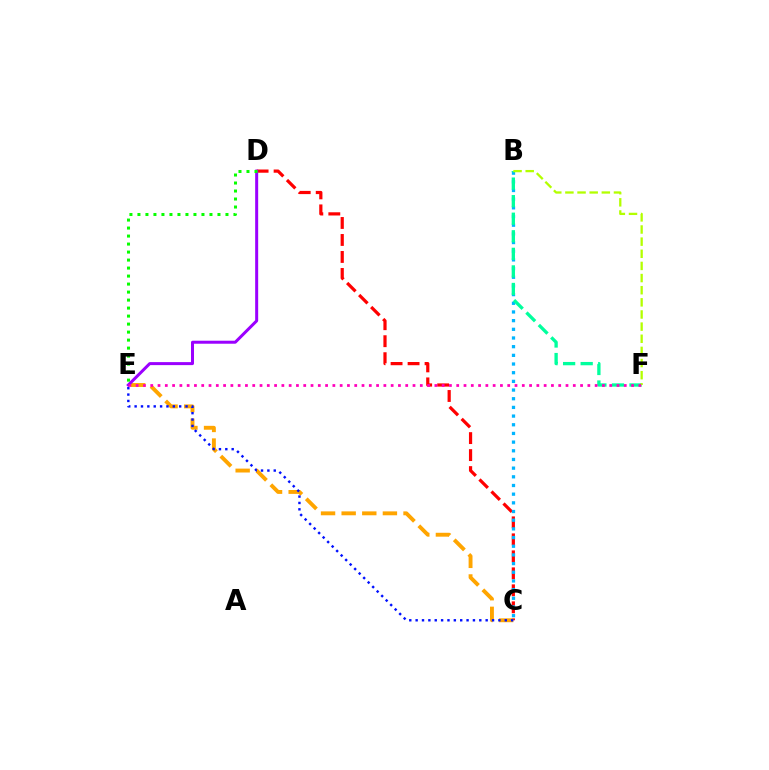{('C', 'D'): [{'color': '#ff0000', 'line_style': 'dashed', 'thickness': 2.31}], ('C', 'E'): [{'color': '#ffa500', 'line_style': 'dashed', 'thickness': 2.8}, {'color': '#0010ff', 'line_style': 'dotted', 'thickness': 1.73}], ('B', 'C'): [{'color': '#00b5ff', 'line_style': 'dotted', 'thickness': 2.36}], ('D', 'E'): [{'color': '#9b00ff', 'line_style': 'solid', 'thickness': 2.17}, {'color': '#08ff00', 'line_style': 'dotted', 'thickness': 2.17}], ('B', 'F'): [{'color': '#00ff9d', 'line_style': 'dashed', 'thickness': 2.39}, {'color': '#b3ff00', 'line_style': 'dashed', 'thickness': 1.65}], ('E', 'F'): [{'color': '#ff00bd', 'line_style': 'dotted', 'thickness': 1.98}]}